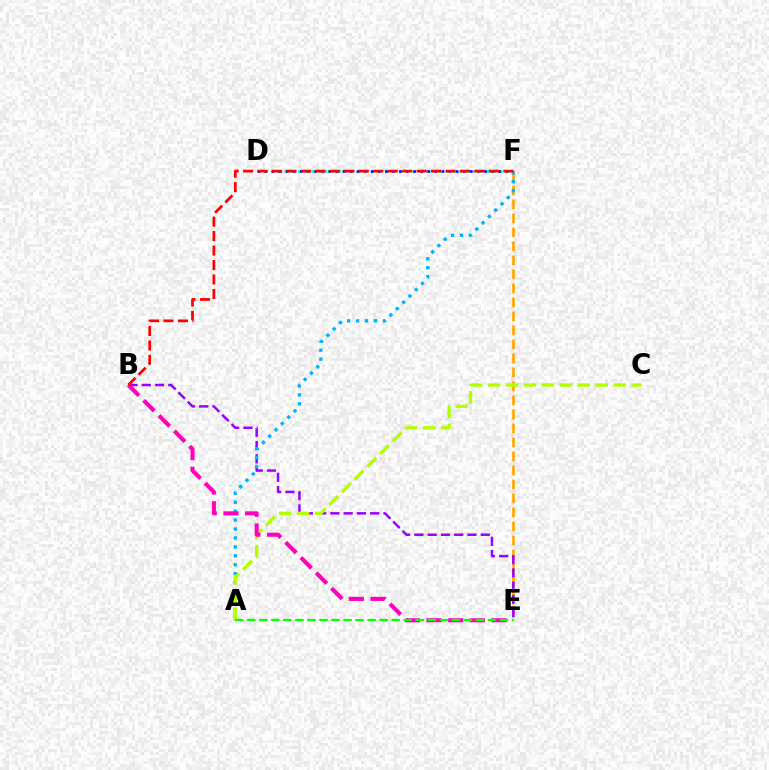{('E', 'F'): [{'color': '#ffa500', 'line_style': 'dashed', 'thickness': 1.9}], ('B', 'E'): [{'color': '#9b00ff', 'line_style': 'dashed', 'thickness': 1.8}, {'color': '#ff00bd', 'line_style': 'dashed', 'thickness': 2.94}], ('D', 'F'): [{'color': '#00ff9d', 'line_style': 'dotted', 'thickness': 1.83}, {'color': '#0010ff', 'line_style': 'dotted', 'thickness': 1.92}], ('A', 'F'): [{'color': '#00b5ff', 'line_style': 'dotted', 'thickness': 2.43}], ('A', 'C'): [{'color': '#b3ff00', 'line_style': 'dashed', 'thickness': 2.44}], ('A', 'E'): [{'color': '#08ff00', 'line_style': 'dashed', 'thickness': 1.64}], ('B', 'F'): [{'color': '#ff0000', 'line_style': 'dashed', 'thickness': 1.96}]}